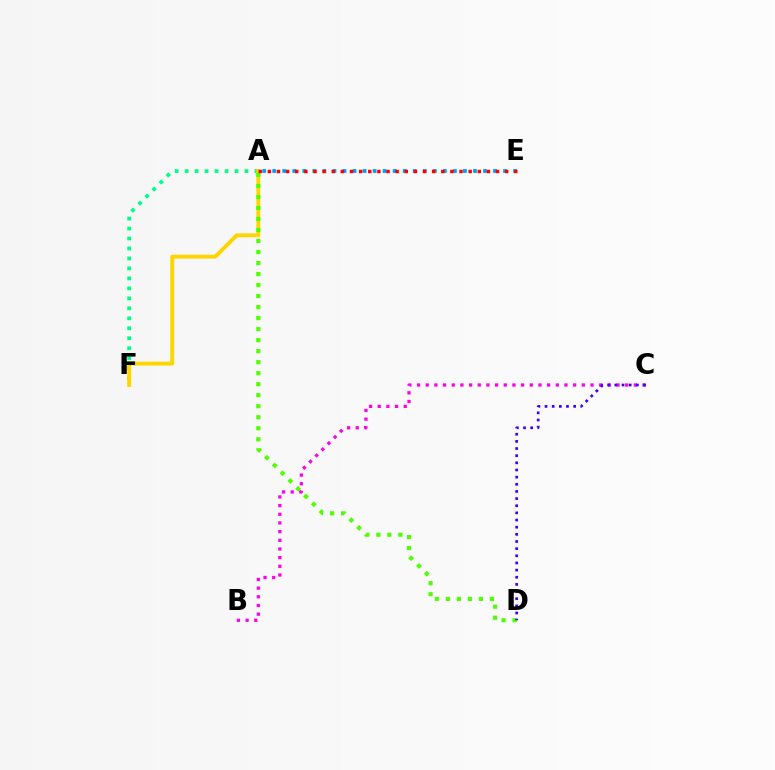{('A', 'E'): [{'color': '#009eff', 'line_style': 'dotted', 'thickness': 2.73}, {'color': '#ff0000', 'line_style': 'dotted', 'thickness': 2.48}], ('B', 'C'): [{'color': '#ff00ed', 'line_style': 'dotted', 'thickness': 2.36}], ('A', 'F'): [{'color': '#00ff86', 'line_style': 'dotted', 'thickness': 2.71}, {'color': '#ffd500', 'line_style': 'solid', 'thickness': 2.79}], ('A', 'D'): [{'color': '#4fff00', 'line_style': 'dotted', 'thickness': 2.99}], ('C', 'D'): [{'color': '#3700ff', 'line_style': 'dotted', 'thickness': 1.94}]}